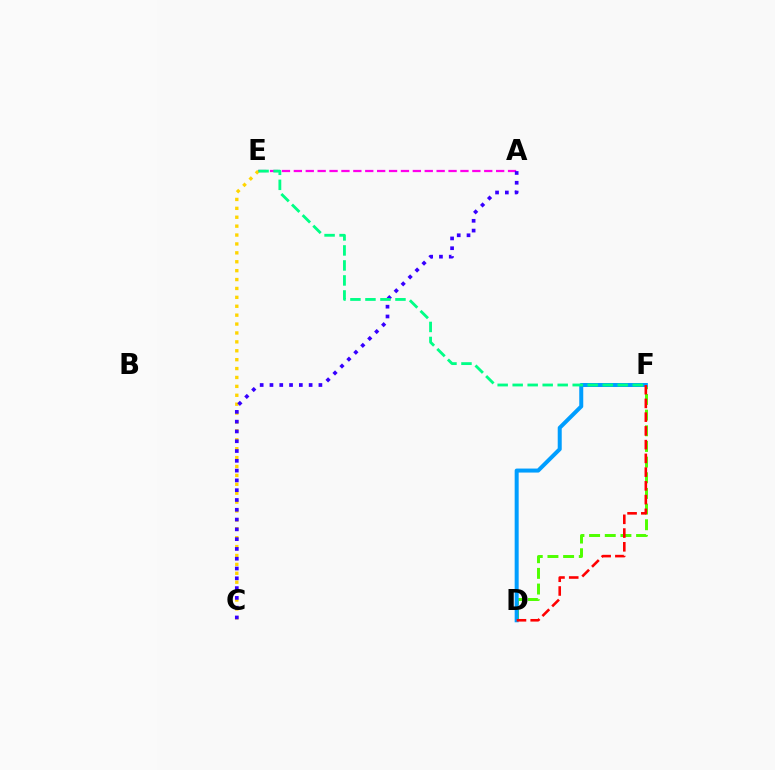{('A', 'E'): [{'color': '#ff00ed', 'line_style': 'dashed', 'thickness': 1.62}], ('C', 'E'): [{'color': '#ffd500', 'line_style': 'dotted', 'thickness': 2.42}], ('D', 'F'): [{'color': '#4fff00', 'line_style': 'dashed', 'thickness': 2.13}, {'color': '#009eff', 'line_style': 'solid', 'thickness': 2.88}, {'color': '#ff0000', 'line_style': 'dashed', 'thickness': 1.87}], ('A', 'C'): [{'color': '#3700ff', 'line_style': 'dotted', 'thickness': 2.66}], ('E', 'F'): [{'color': '#00ff86', 'line_style': 'dashed', 'thickness': 2.04}]}